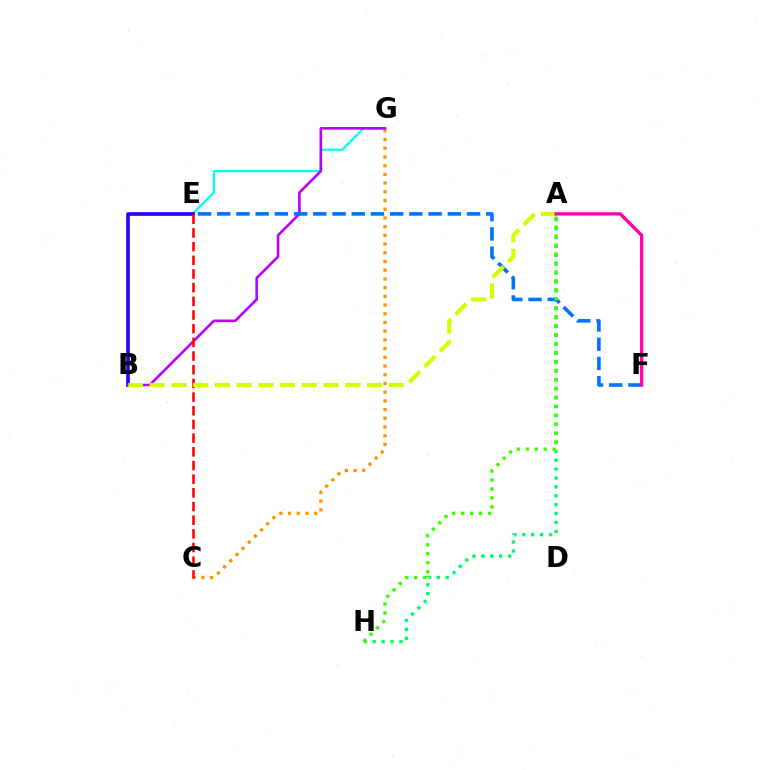{('C', 'G'): [{'color': '#ff9400', 'line_style': 'dotted', 'thickness': 2.37}], ('E', 'G'): [{'color': '#00fff6', 'line_style': 'solid', 'thickness': 1.61}], ('B', 'E'): [{'color': '#2500ff', 'line_style': 'solid', 'thickness': 2.62}], ('B', 'G'): [{'color': '#b900ff', 'line_style': 'solid', 'thickness': 1.88}], ('A', 'H'): [{'color': '#00ff5c', 'line_style': 'dotted', 'thickness': 2.42}, {'color': '#3dff00', 'line_style': 'dotted', 'thickness': 2.43}], ('E', 'F'): [{'color': '#0074ff', 'line_style': 'dashed', 'thickness': 2.61}], ('C', 'E'): [{'color': '#ff0000', 'line_style': 'dashed', 'thickness': 1.86}], ('A', 'B'): [{'color': '#d1ff00', 'line_style': 'dashed', 'thickness': 2.95}], ('A', 'F'): [{'color': '#ff00ac', 'line_style': 'solid', 'thickness': 2.4}]}